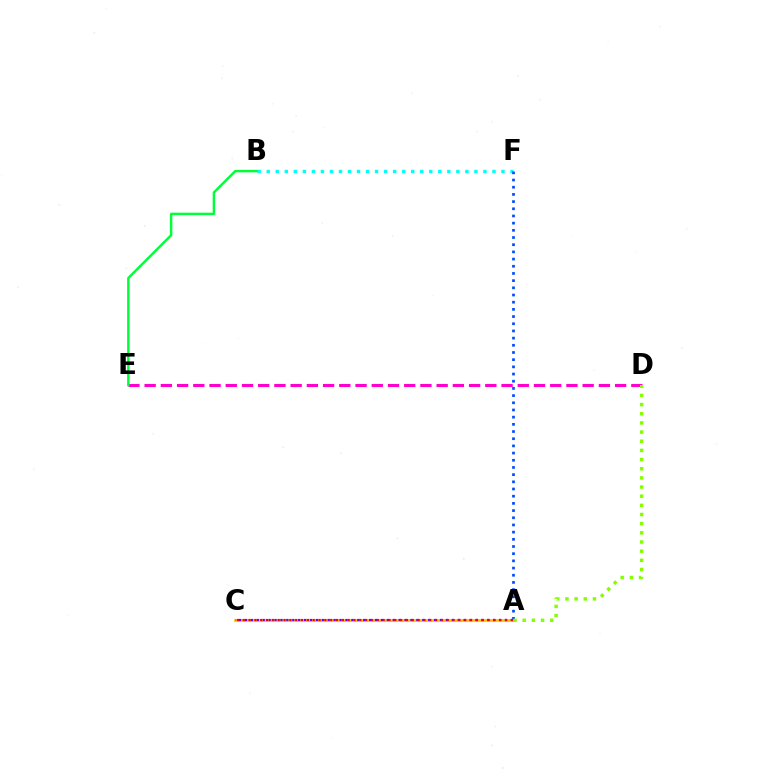{('B', 'F'): [{'color': '#00fff6', 'line_style': 'dotted', 'thickness': 2.45}], ('D', 'E'): [{'color': '#ff00cf', 'line_style': 'dashed', 'thickness': 2.2}], ('B', 'E'): [{'color': '#00ff39', 'line_style': 'solid', 'thickness': 1.76}], ('A', 'C'): [{'color': '#ffbd00', 'line_style': 'solid', 'thickness': 1.92}, {'color': '#7200ff', 'line_style': 'dotted', 'thickness': 1.61}, {'color': '#ff0000', 'line_style': 'dotted', 'thickness': 1.58}], ('A', 'F'): [{'color': '#004bff', 'line_style': 'dotted', 'thickness': 1.95}], ('A', 'D'): [{'color': '#84ff00', 'line_style': 'dotted', 'thickness': 2.49}]}